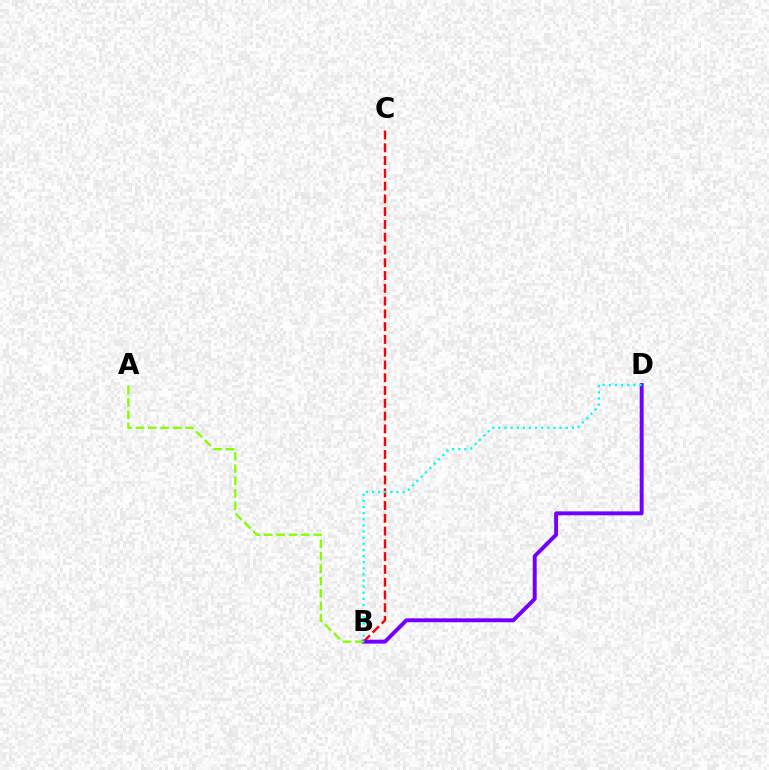{('B', 'C'): [{'color': '#ff0000', 'line_style': 'dashed', 'thickness': 1.74}], ('B', 'D'): [{'color': '#7200ff', 'line_style': 'solid', 'thickness': 2.82}, {'color': '#00fff6', 'line_style': 'dotted', 'thickness': 1.66}], ('A', 'B'): [{'color': '#84ff00', 'line_style': 'dashed', 'thickness': 1.68}]}